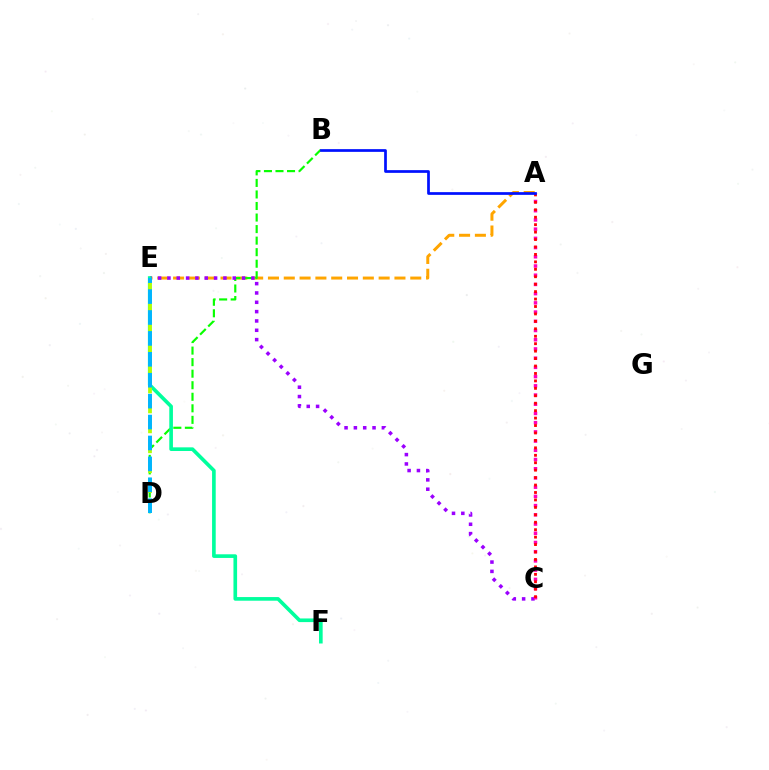{('A', 'E'): [{'color': '#ffa500', 'line_style': 'dashed', 'thickness': 2.15}], ('B', 'D'): [{'color': '#08ff00', 'line_style': 'dashed', 'thickness': 1.57}], ('C', 'E'): [{'color': '#9b00ff', 'line_style': 'dotted', 'thickness': 2.54}], ('E', 'F'): [{'color': '#00ff9d', 'line_style': 'solid', 'thickness': 2.63}], ('D', 'E'): [{'color': '#b3ff00', 'line_style': 'dashed', 'thickness': 2.71}, {'color': '#00b5ff', 'line_style': 'dashed', 'thickness': 2.84}], ('A', 'C'): [{'color': '#ff00bd', 'line_style': 'dotted', 'thickness': 2.5}, {'color': '#ff0000', 'line_style': 'dotted', 'thickness': 2.02}], ('A', 'B'): [{'color': '#0010ff', 'line_style': 'solid', 'thickness': 1.96}]}